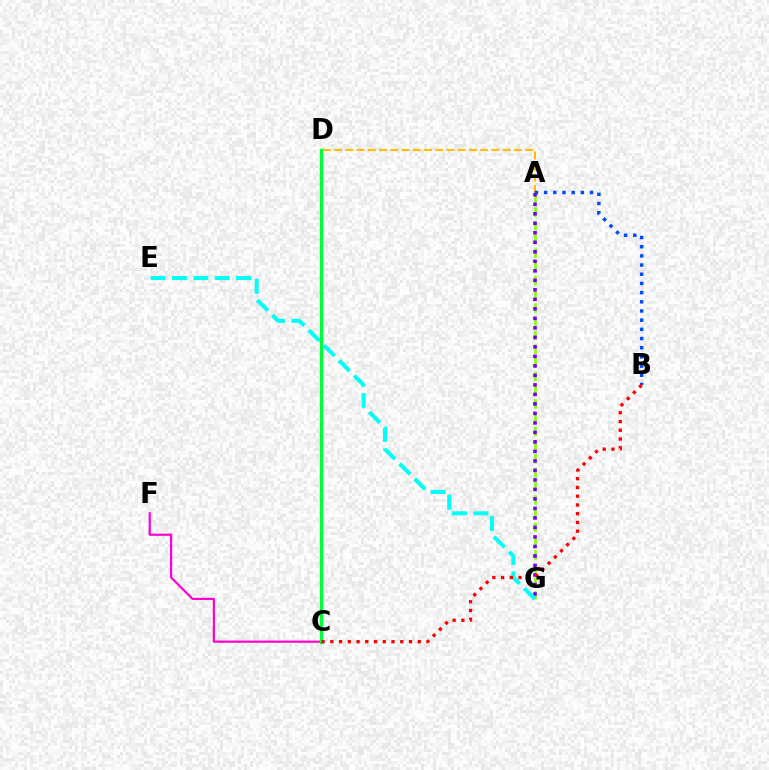{('A', 'G'): [{'color': '#84ff00', 'line_style': 'dashed', 'thickness': 1.86}, {'color': '#7200ff', 'line_style': 'dotted', 'thickness': 2.58}], ('A', 'D'): [{'color': '#ffbd00', 'line_style': 'dashed', 'thickness': 1.53}], ('A', 'B'): [{'color': '#004bff', 'line_style': 'dotted', 'thickness': 2.49}], ('C', 'F'): [{'color': '#ff00cf', 'line_style': 'solid', 'thickness': 1.58}], ('E', 'G'): [{'color': '#00fff6', 'line_style': 'dashed', 'thickness': 2.9}], ('C', 'D'): [{'color': '#00ff39', 'line_style': 'solid', 'thickness': 2.37}], ('B', 'C'): [{'color': '#ff0000', 'line_style': 'dotted', 'thickness': 2.38}]}